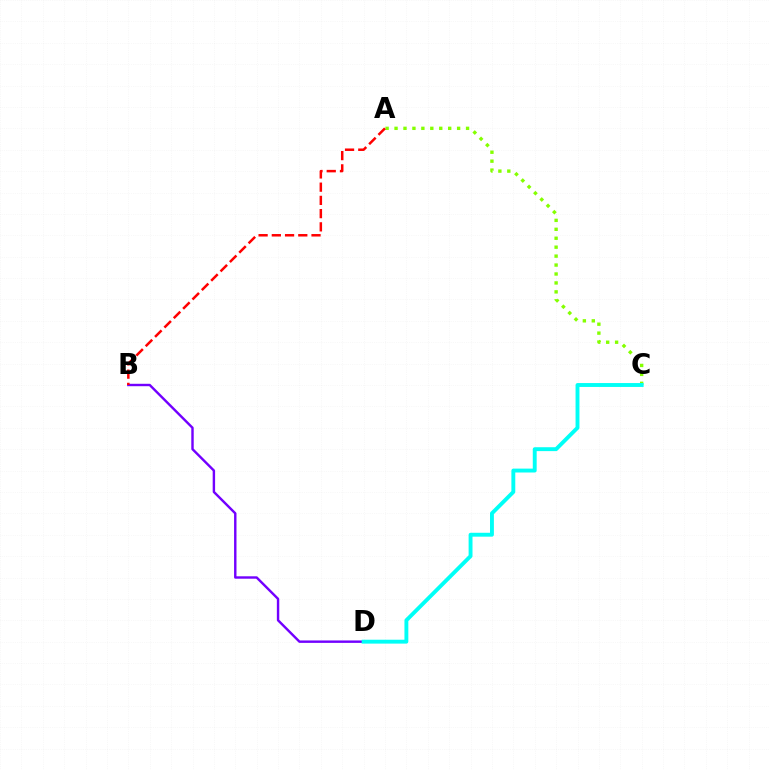{('B', 'D'): [{'color': '#7200ff', 'line_style': 'solid', 'thickness': 1.74}], ('A', 'C'): [{'color': '#84ff00', 'line_style': 'dotted', 'thickness': 2.43}], ('C', 'D'): [{'color': '#00fff6', 'line_style': 'solid', 'thickness': 2.8}], ('A', 'B'): [{'color': '#ff0000', 'line_style': 'dashed', 'thickness': 1.8}]}